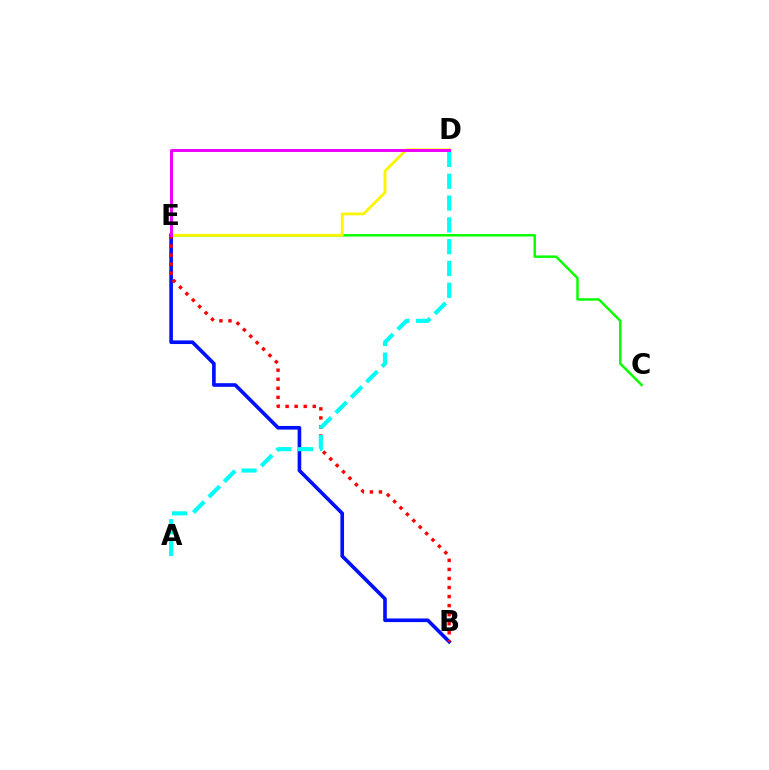{('C', 'E'): [{'color': '#08ff00', 'line_style': 'solid', 'thickness': 1.79}], ('D', 'E'): [{'color': '#fcf500', 'line_style': 'solid', 'thickness': 2.03}, {'color': '#ee00ff', 'line_style': 'solid', 'thickness': 2.13}], ('B', 'E'): [{'color': '#0010ff', 'line_style': 'solid', 'thickness': 2.62}, {'color': '#ff0000', 'line_style': 'dotted', 'thickness': 2.46}], ('A', 'D'): [{'color': '#00fff6', 'line_style': 'dashed', 'thickness': 2.96}]}